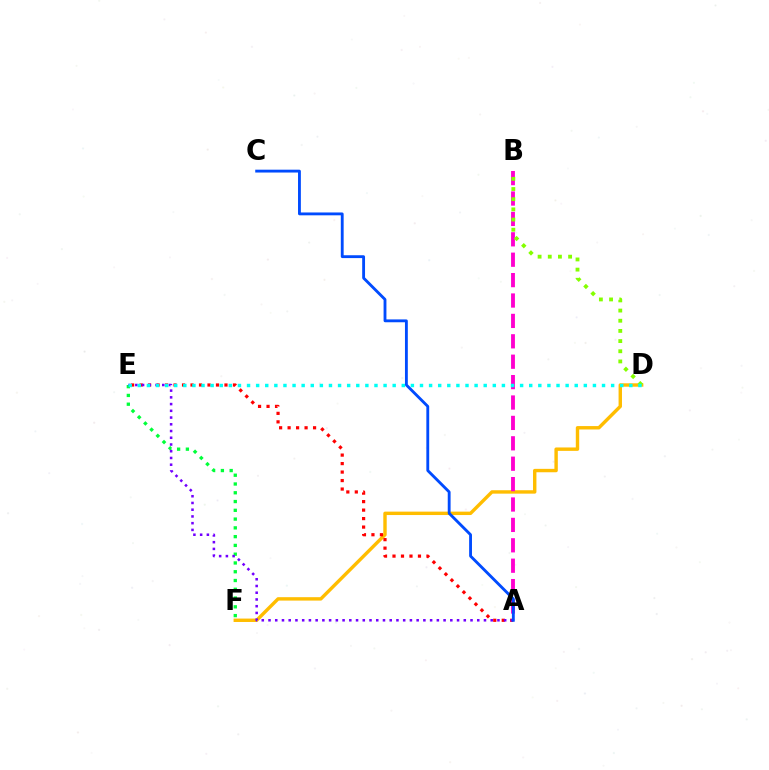{('D', 'F'): [{'color': '#ffbd00', 'line_style': 'solid', 'thickness': 2.45}], ('E', 'F'): [{'color': '#00ff39', 'line_style': 'dotted', 'thickness': 2.38}], ('A', 'B'): [{'color': '#ff00cf', 'line_style': 'dashed', 'thickness': 2.77}], ('B', 'D'): [{'color': '#84ff00', 'line_style': 'dotted', 'thickness': 2.76}], ('A', 'E'): [{'color': '#ff0000', 'line_style': 'dotted', 'thickness': 2.31}, {'color': '#7200ff', 'line_style': 'dotted', 'thickness': 1.83}], ('A', 'C'): [{'color': '#004bff', 'line_style': 'solid', 'thickness': 2.05}], ('D', 'E'): [{'color': '#00fff6', 'line_style': 'dotted', 'thickness': 2.47}]}